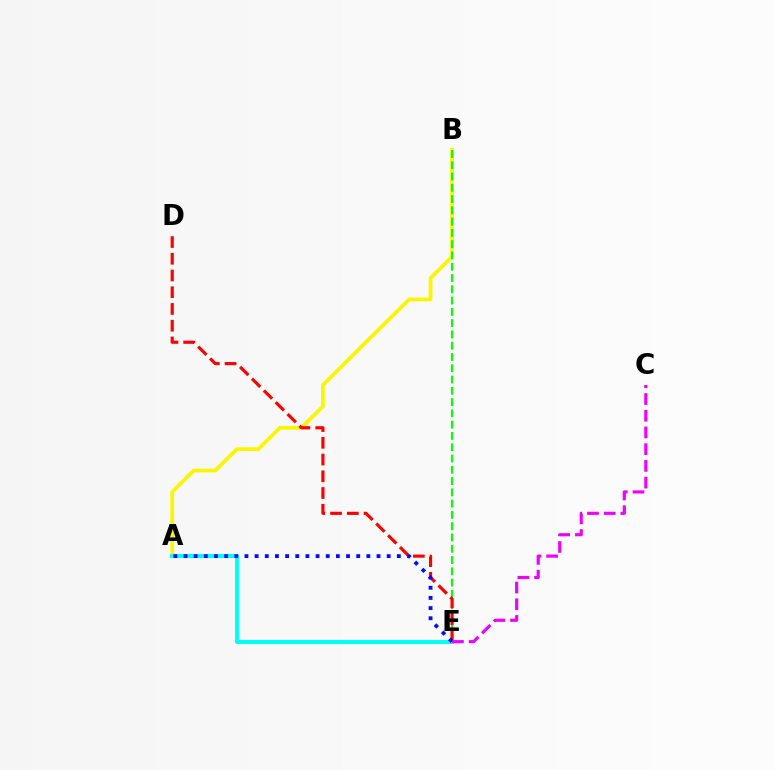{('A', 'B'): [{'color': '#fcf500', 'line_style': 'solid', 'thickness': 2.69}], ('B', 'E'): [{'color': '#08ff00', 'line_style': 'dashed', 'thickness': 1.53}], ('D', 'E'): [{'color': '#ff0000', 'line_style': 'dashed', 'thickness': 2.27}], ('A', 'E'): [{'color': '#00fff6', 'line_style': 'solid', 'thickness': 2.82}, {'color': '#0010ff', 'line_style': 'dotted', 'thickness': 2.76}], ('C', 'E'): [{'color': '#ee00ff', 'line_style': 'dashed', 'thickness': 2.27}]}